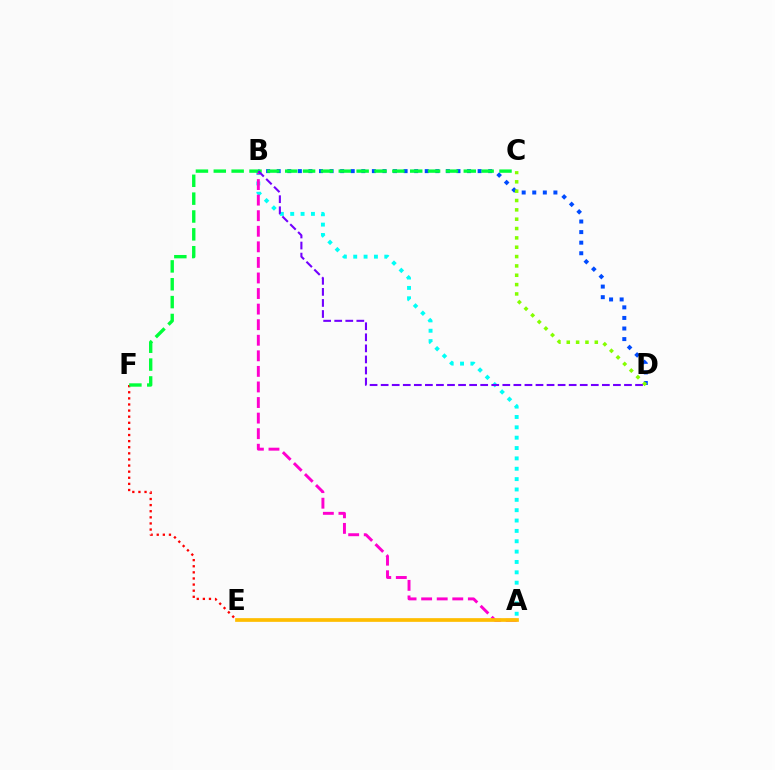{('A', 'B'): [{'color': '#00fff6', 'line_style': 'dotted', 'thickness': 2.81}, {'color': '#ff00cf', 'line_style': 'dashed', 'thickness': 2.12}], ('B', 'D'): [{'color': '#004bff', 'line_style': 'dotted', 'thickness': 2.87}, {'color': '#7200ff', 'line_style': 'dashed', 'thickness': 1.5}], ('E', 'F'): [{'color': '#ff0000', 'line_style': 'dotted', 'thickness': 1.66}], ('C', 'F'): [{'color': '#00ff39', 'line_style': 'dashed', 'thickness': 2.43}], ('C', 'D'): [{'color': '#84ff00', 'line_style': 'dotted', 'thickness': 2.54}], ('A', 'E'): [{'color': '#ffbd00', 'line_style': 'solid', 'thickness': 2.67}]}